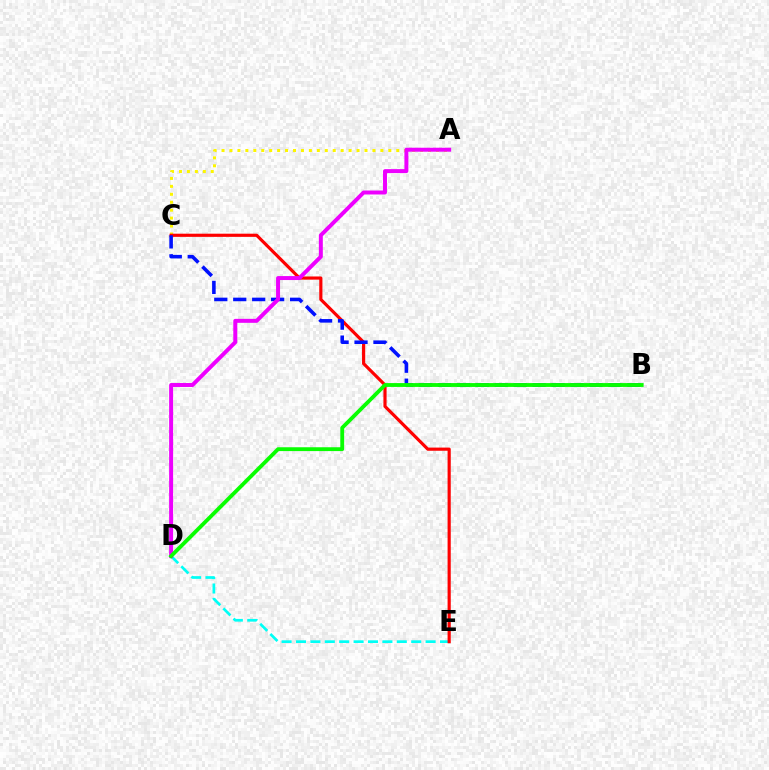{('D', 'E'): [{'color': '#00fff6', 'line_style': 'dashed', 'thickness': 1.96}], ('A', 'C'): [{'color': '#fcf500', 'line_style': 'dotted', 'thickness': 2.16}], ('C', 'E'): [{'color': '#ff0000', 'line_style': 'solid', 'thickness': 2.28}], ('B', 'C'): [{'color': '#0010ff', 'line_style': 'dashed', 'thickness': 2.57}], ('A', 'D'): [{'color': '#ee00ff', 'line_style': 'solid', 'thickness': 2.85}], ('B', 'D'): [{'color': '#08ff00', 'line_style': 'solid', 'thickness': 2.76}]}